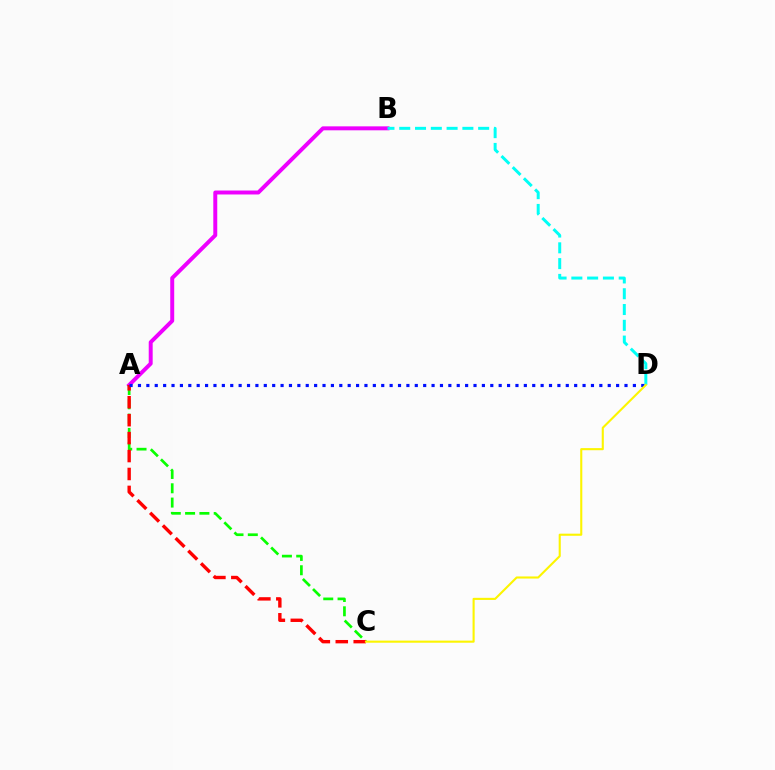{('A', 'B'): [{'color': '#ee00ff', 'line_style': 'solid', 'thickness': 2.85}], ('A', 'C'): [{'color': '#08ff00', 'line_style': 'dashed', 'thickness': 1.94}, {'color': '#ff0000', 'line_style': 'dashed', 'thickness': 2.44}], ('B', 'D'): [{'color': '#00fff6', 'line_style': 'dashed', 'thickness': 2.14}], ('A', 'D'): [{'color': '#0010ff', 'line_style': 'dotted', 'thickness': 2.28}], ('C', 'D'): [{'color': '#fcf500', 'line_style': 'solid', 'thickness': 1.52}]}